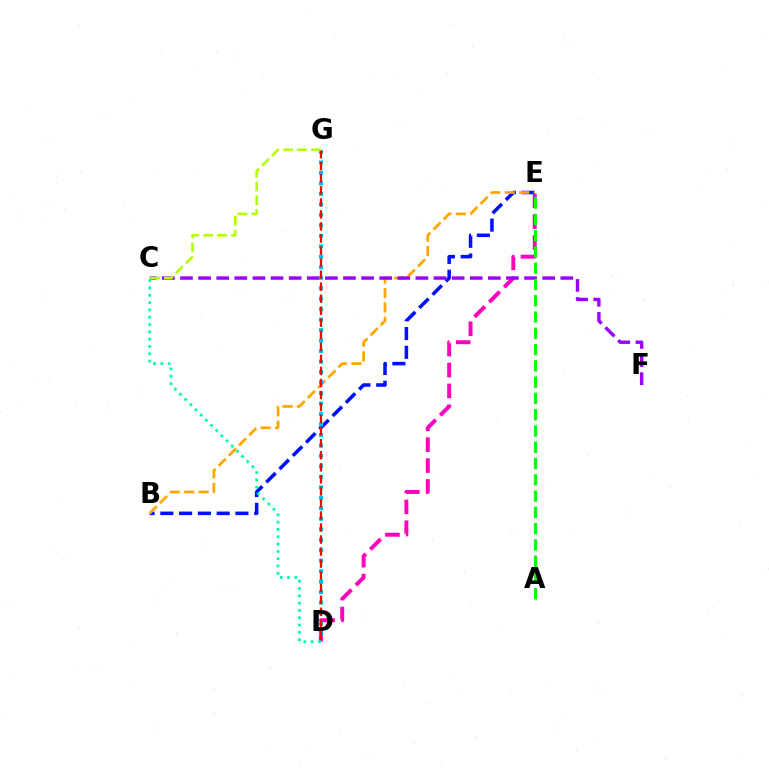{('D', 'E'): [{'color': '#ff00bd', 'line_style': 'dashed', 'thickness': 2.84}], ('B', 'E'): [{'color': '#0010ff', 'line_style': 'dashed', 'thickness': 2.55}, {'color': '#ffa500', 'line_style': 'dashed', 'thickness': 1.96}], ('C', 'F'): [{'color': '#9b00ff', 'line_style': 'dashed', 'thickness': 2.46}], ('D', 'G'): [{'color': '#00b5ff', 'line_style': 'dotted', 'thickness': 2.85}, {'color': '#ff0000', 'line_style': 'dashed', 'thickness': 1.64}], ('C', 'D'): [{'color': '#00ff9d', 'line_style': 'dotted', 'thickness': 1.99}], ('A', 'E'): [{'color': '#08ff00', 'line_style': 'dashed', 'thickness': 2.21}], ('C', 'G'): [{'color': '#b3ff00', 'line_style': 'dashed', 'thickness': 1.89}]}